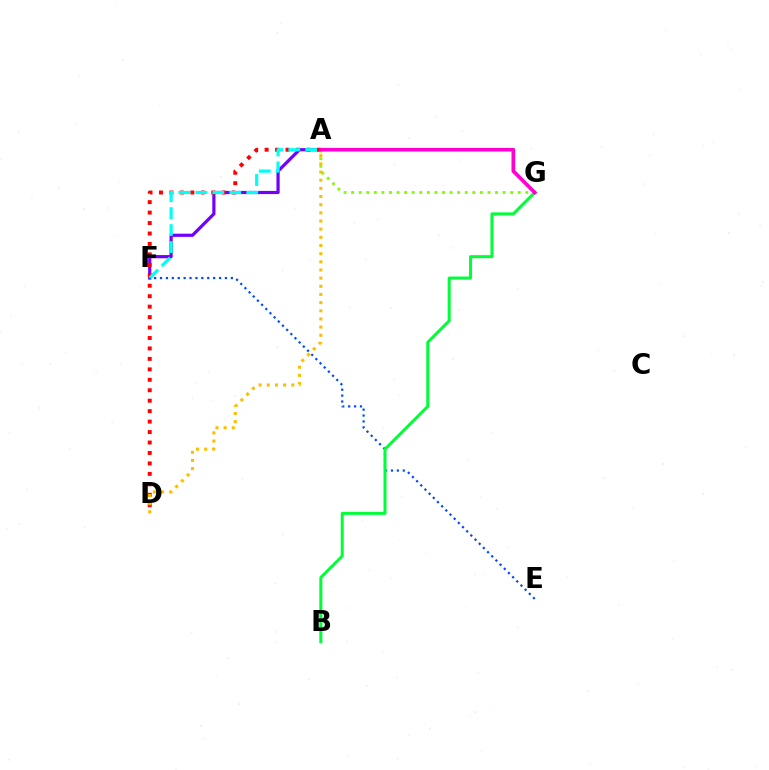{('A', 'F'): [{'color': '#7200ff', 'line_style': 'solid', 'thickness': 2.3}, {'color': '#00fff6', 'line_style': 'dashed', 'thickness': 2.3}], ('A', 'D'): [{'color': '#ff0000', 'line_style': 'dotted', 'thickness': 2.84}, {'color': '#ffbd00', 'line_style': 'dotted', 'thickness': 2.22}], ('A', 'G'): [{'color': '#84ff00', 'line_style': 'dotted', 'thickness': 2.06}, {'color': '#ff00cf', 'line_style': 'solid', 'thickness': 2.64}], ('E', 'F'): [{'color': '#004bff', 'line_style': 'dotted', 'thickness': 1.6}], ('B', 'G'): [{'color': '#00ff39', 'line_style': 'solid', 'thickness': 2.18}]}